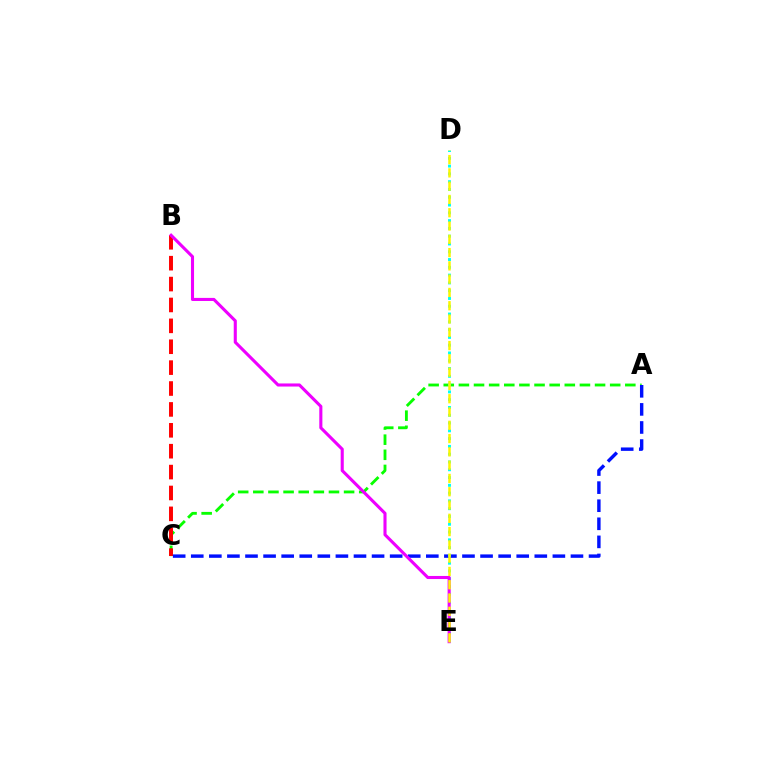{('A', 'C'): [{'color': '#08ff00', 'line_style': 'dashed', 'thickness': 2.06}, {'color': '#0010ff', 'line_style': 'dashed', 'thickness': 2.46}], ('B', 'C'): [{'color': '#ff0000', 'line_style': 'dashed', 'thickness': 2.84}], ('D', 'E'): [{'color': '#00fff6', 'line_style': 'dotted', 'thickness': 2.12}, {'color': '#fcf500', 'line_style': 'dashed', 'thickness': 1.8}], ('B', 'E'): [{'color': '#ee00ff', 'line_style': 'solid', 'thickness': 2.22}]}